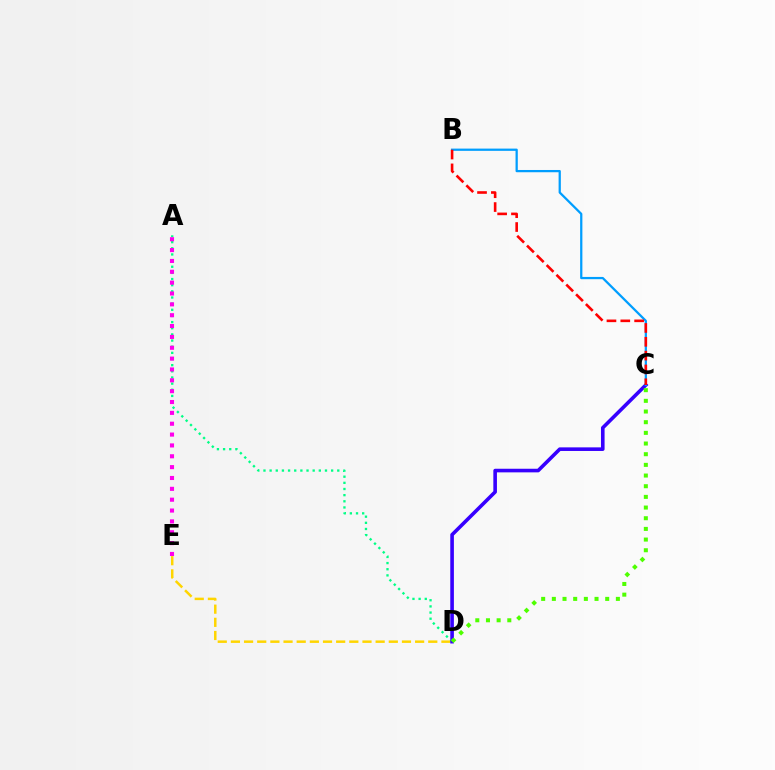{('A', 'D'): [{'color': '#00ff86', 'line_style': 'dotted', 'thickness': 1.67}], ('D', 'E'): [{'color': '#ffd500', 'line_style': 'dashed', 'thickness': 1.79}], ('C', 'D'): [{'color': '#3700ff', 'line_style': 'solid', 'thickness': 2.6}, {'color': '#4fff00', 'line_style': 'dotted', 'thickness': 2.9}], ('A', 'E'): [{'color': '#ff00ed', 'line_style': 'dotted', 'thickness': 2.95}], ('B', 'C'): [{'color': '#009eff', 'line_style': 'solid', 'thickness': 1.62}, {'color': '#ff0000', 'line_style': 'dashed', 'thickness': 1.88}]}